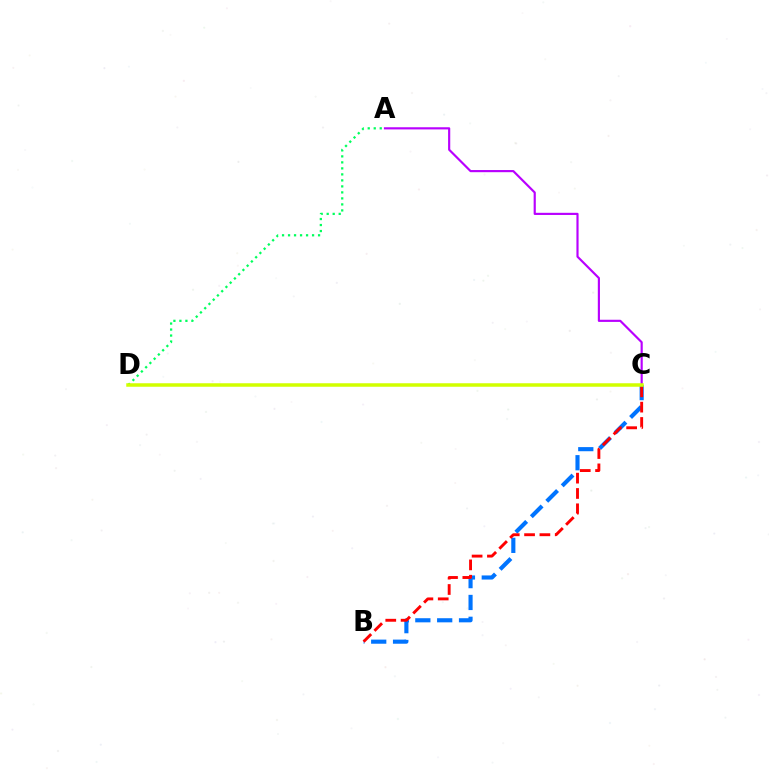{('B', 'C'): [{'color': '#0074ff', 'line_style': 'dashed', 'thickness': 2.97}, {'color': '#ff0000', 'line_style': 'dashed', 'thickness': 2.08}], ('A', 'C'): [{'color': '#b900ff', 'line_style': 'solid', 'thickness': 1.56}], ('A', 'D'): [{'color': '#00ff5c', 'line_style': 'dotted', 'thickness': 1.63}], ('C', 'D'): [{'color': '#d1ff00', 'line_style': 'solid', 'thickness': 2.52}]}